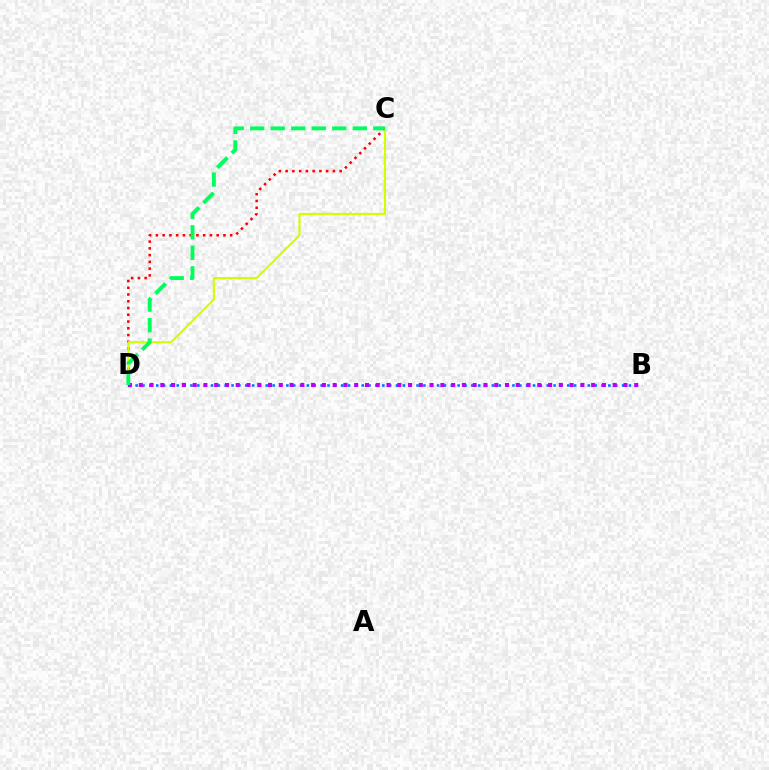{('B', 'D'): [{'color': '#0074ff', 'line_style': 'dotted', 'thickness': 1.86}, {'color': '#b900ff', 'line_style': 'dotted', 'thickness': 2.93}], ('C', 'D'): [{'color': '#ff0000', 'line_style': 'dotted', 'thickness': 1.83}, {'color': '#d1ff00', 'line_style': 'solid', 'thickness': 1.52}, {'color': '#00ff5c', 'line_style': 'dashed', 'thickness': 2.79}]}